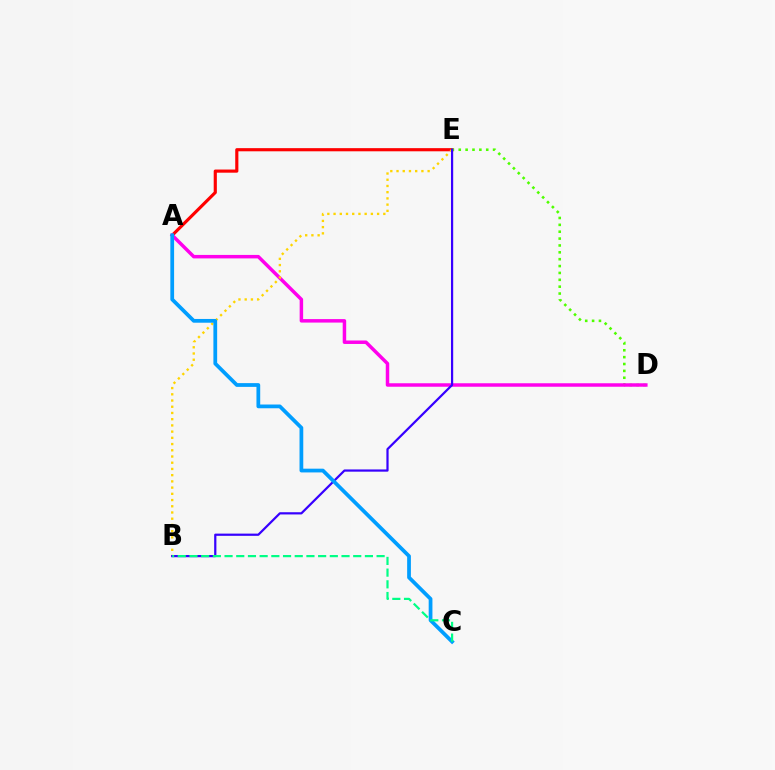{('A', 'E'): [{'color': '#ff0000', 'line_style': 'solid', 'thickness': 2.27}], ('D', 'E'): [{'color': '#4fff00', 'line_style': 'dotted', 'thickness': 1.87}], ('A', 'D'): [{'color': '#ff00ed', 'line_style': 'solid', 'thickness': 2.5}], ('B', 'E'): [{'color': '#ffd500', 'line_style': 'dotted', 'thickness': 1.69}, {'color': '#3700ff', 'line_style': 'solid', 'thickness': 1.6}], ('A', 'C'): [{'color': '#009eff', 'line_style': 'solid', 'thickness': 2.7}], ('B', 'C'): [{'color': '#00ff86', 'line_style': 'dashed', 'thickness': 1.59}]}